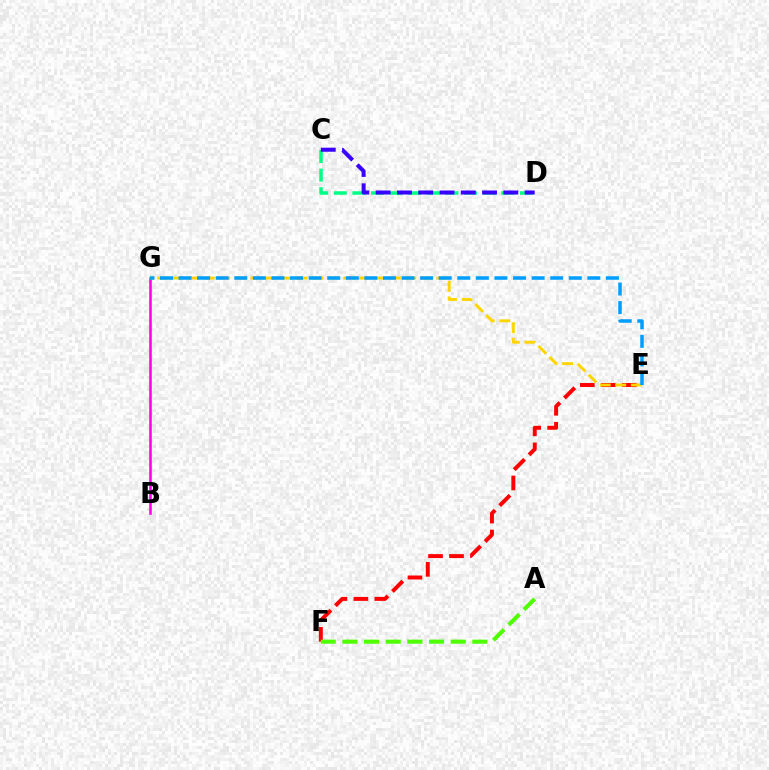{('B', 'G'): [{'color': '#ff00ed', 'line_style': 'solid', 'thickness': 1.85}], ('C', 'D'): [{'color': '#00ff86', 'line_style': 'dashed', 'thickness': 2.53}, {'color': '#3700ff', 'line_style': 'dashed', 'thickness': 2.89}], ('E', 'F'): [{'color': '#ff0000', 'line_style': 'dashed', 'thickness': 2.85}], ('A', 'F'): [{'color': '#4fff00', 'line_style': 'dashed', 'thickness': 2.94}], ('E', 'G'): [{'color': '#ffd500', 'line_style': 'dashed', 'thickness': 2.11}, {'color': '#009eff', 'line_style': 'dashed', 'thickness': 2.52}]}